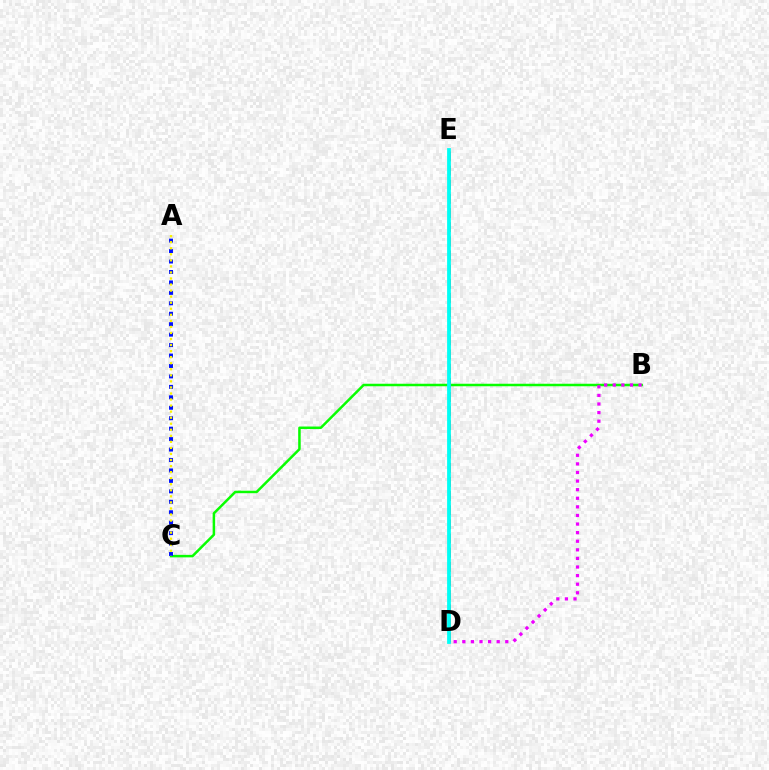{('B', 'C'): [{'color': '#08ff00', 'line_style': 'solid', 'thickness': 1.8}], ('B', 'D'): [{'color': '#ee00ff', 'line_style': 'dotted', 'thickness': 2.33}], ('D', 'E'): [{'color': '#ff0000', 'line_style': 'dashed', 'thickness': 1.92}, {'color': '#00fff6', 'line_style': 'solid', 'thickness': 2.73}], ('A', 'C'): [{'color': '#0010ff', 'line_style': 'dotted', 'thickness': 2.84}, {'color': '#fcf500', 'line_style': 'dotted', 'thickness': 1.64}]}